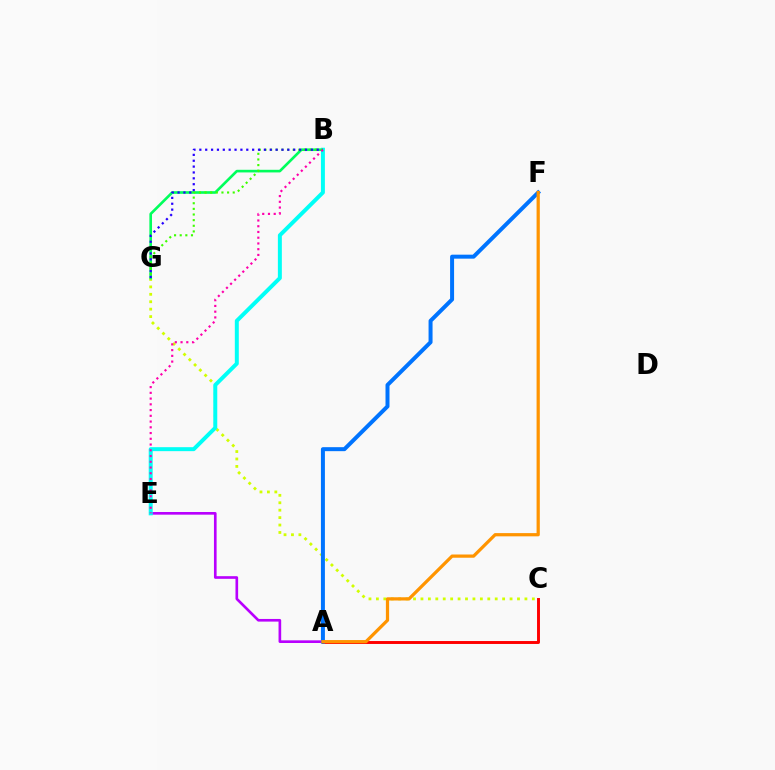{('C', 'G'): [{'color': '#d1ff00', 'line_style': 'dotted', 'thickness': 2.02}], ('A', 'C'): [{'color': '#ff0000', 'line_style': 'solid', 'thickness': 2.11}], ('A', 'E'): [{'color': '#b900ff', 'line_style': 'solid', 'thickness': 1.91}], ('A', 'F'): [{'color': '#0074ff', 'line_style': 'solid', 'thickness': 2.87}, {'color': '#ff9400', 'line_style': 'solid', 'thickness': 2.33}], ('B', 'G'): [{'color': '#00ff5c', 'line_style': 'solid', 'thickness': 1.9}, {'color': '#3dff00', 'line_style': 'dotted', 'thickness': 1.53}, {'color': '#2500ff', 'line_style': 'dotted', 'thickness': 1.59}], ('B', 'E'): [{'color': '#00fff6', 'line_style': 'solid', 'thickness': 2.86}, {'color': '#ff00ac', 'line_style': 'dotted', 'thickness': 1.56}]}